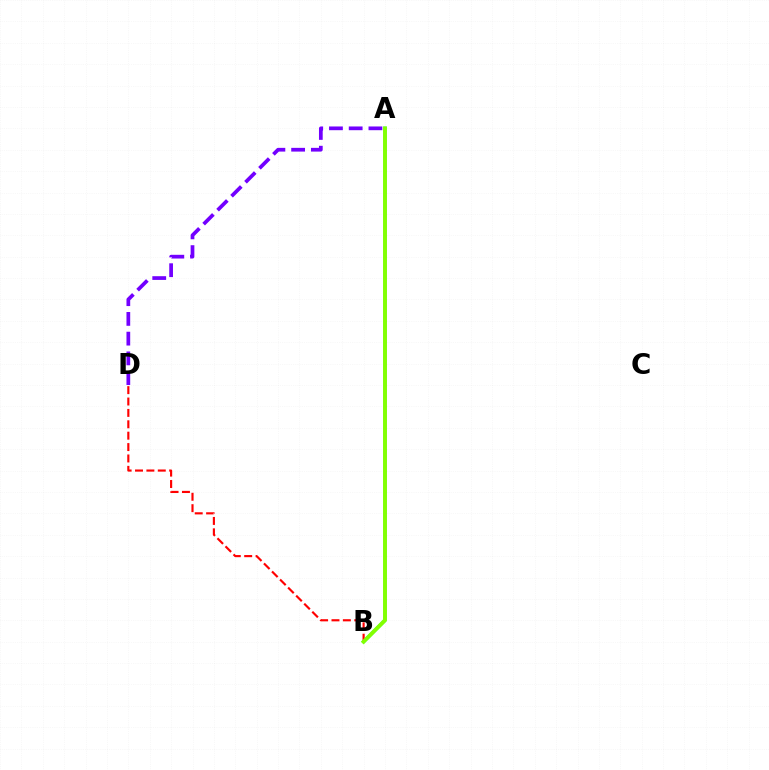{('A', 'D'): [{'color': '#7200ff', 'line_style': 'dashed', 'thickness': 2.68}], ('A', 'B'): [{'color': '#00fff6', 'line_style': 'solid', 'thickness': 2.46}, {'color': '#84ff00', 'line_style': 'solid', 'thickness': 2.8}], ('B', 'D'): [{'color': '#ff0000', 'line_style': 'dashed', 'thickness': 1.55}]}